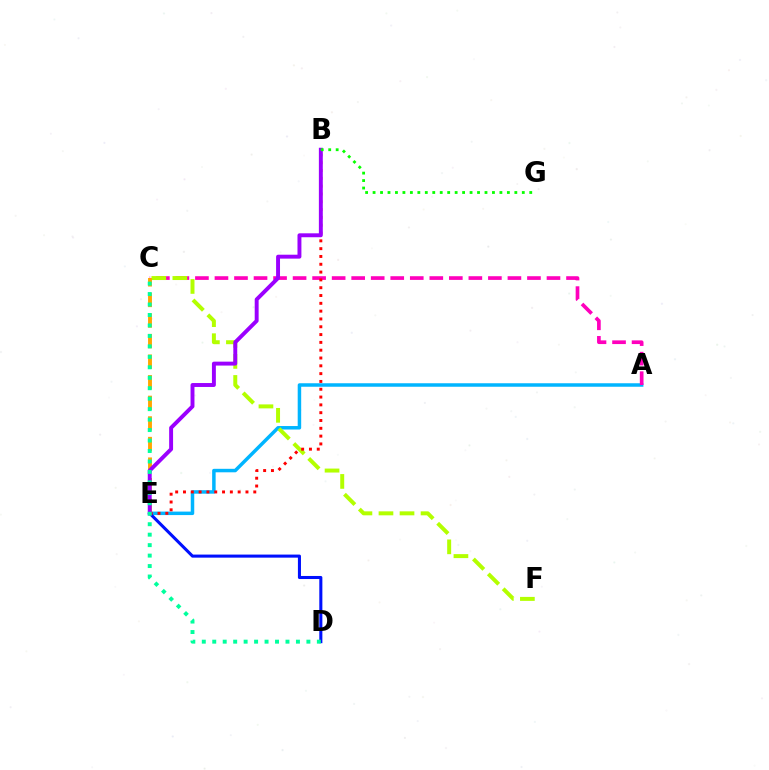{('A', 'E'): [{'color': '#00b5ff', 'line_style': 'solid', 'thickness': 2.51}], ('D', 'E'): [{'color': '#0010ff', 'line_style': 'solid', 'thickness': 2.21}], ('A', 'C'): [{'color': '#ff00bd', 'line_style': 'dashed', 'thickness': 2.65}], ('C', 'F'): [{'color': '#b3ff00', 'line_style': 'dashed', 'thickness': 2.86}], ('C', 'E'): [{'color': '#ffa500', 'line_style': 'dashed', 'thickness': 2.8}], ('B', 'E'): [{'color': '#ff0000', 'line_style': 'dotted', 'thickness': 2.12}, {'color': '#9b00ff', 'line_style': 'solid', 'thickness': 2.82}], ('B', 'G'): [{'color': '#08ff00', 'line_style': 'dotted', 'thickness': 2.03}], ('C', 'D'): [{'color': '#00ff9d', 'line_style': 'dotted', 'thickness': 2.84}]}